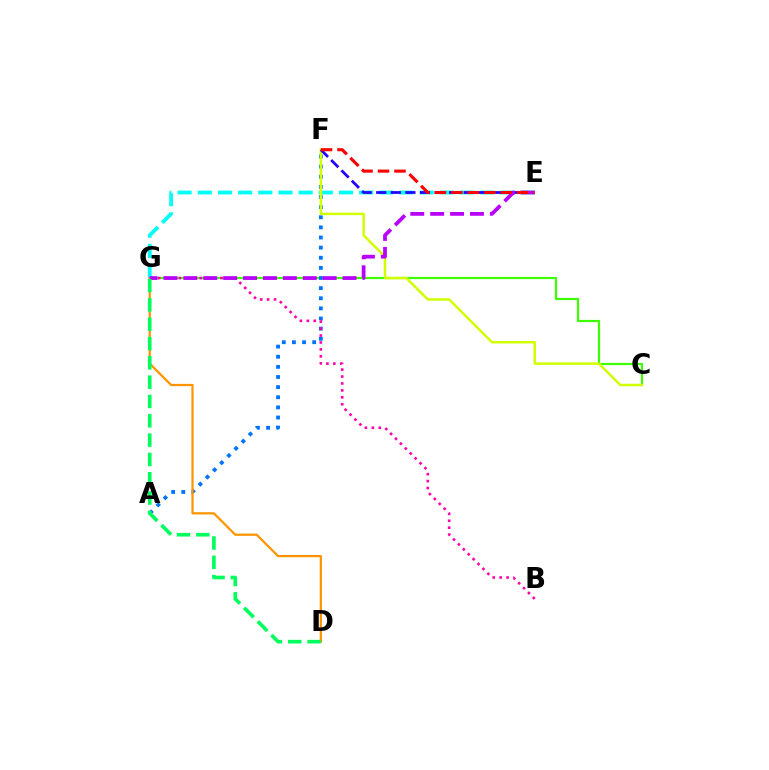{('C', 'G'): [{'color': '#3dff00', 'line_style': 'solid', 'thickness': 1.58}], ('A', 'F'): [{'color': '#0074ff', 'line_style': 'dotted', 'thickness': 2.75}], ('E', 'G'): [{'color': '#00fff6', 'line_style': 'dashed', 'thickness': 2.74}, {'color': '#b900ff', 'line_style': 'dashed', 'thickness': 2.7}], ('C', 'F'): [{'color': '#d1ff00', 'line_style': 'solid', 'thickness': 1.79}], ('D', 'G'): [{'color': '#ff9400', 'line_style': 'solid', 'thickness': 1.61}, {'color': '#00ff5c', 'line_style': 'dashed', 'thickness': 2.62}], ('E', 'F'): [{'color': '#2500ff', 'line_style': 'dashed', 'thickness': 1.98}, {'color': '#ff0000', 'line_style': 'dashed', 'thickness': 2.23}], ('B', 'G'): [{'color': '#ff00ac', 'line_style': 'dotted', 'thickness': 1.88}]}